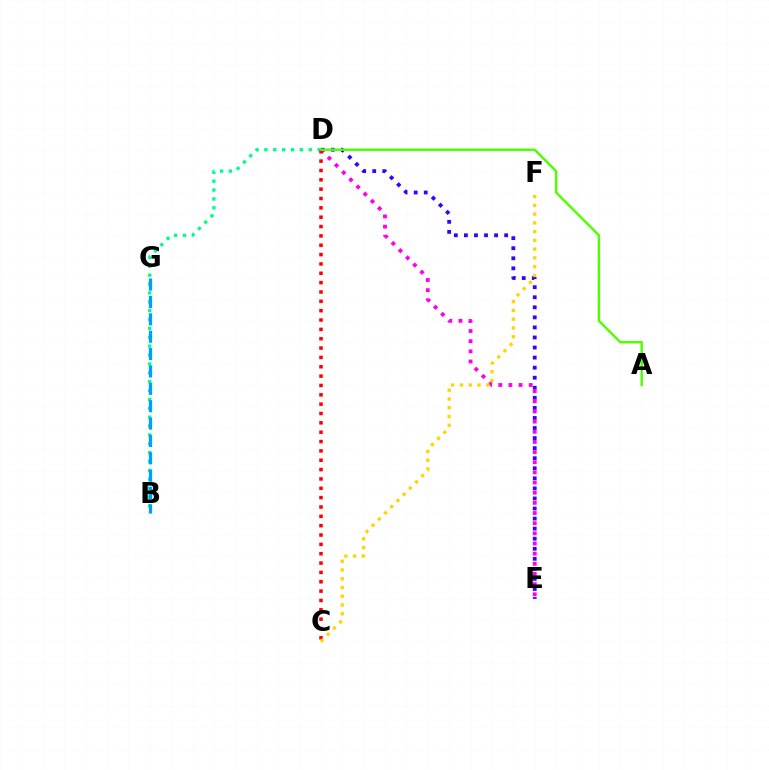{('D', 'E'): [{'color': '#3700ff', 'line_style': 'dotted', 'thickness': 2.73}, {'color': '#ff00ed', 'line_style': 'dotted', 'thickness': 2.76}], ('B', 'D'): [{'color': '#00ff86', 'line_style': 'dotted', 'thickness': 2.41}], ('B', 'G'): [{'color': '#009eff', 'line_style': 'dashed', 'thickness': 2.36}], ('C', 'D'): [{'color': '#ff0000', 'line_style': 'dotted', 'thickness': 2.54}], ('A', 'D'): [{'color': '#4fff00', 'line_style': 'solid', 'thickness': 1.74}], ('C', 'F'): [{'color': '#ffd500', 'line_style': 'dotted', 'thickness': 2.38}]}